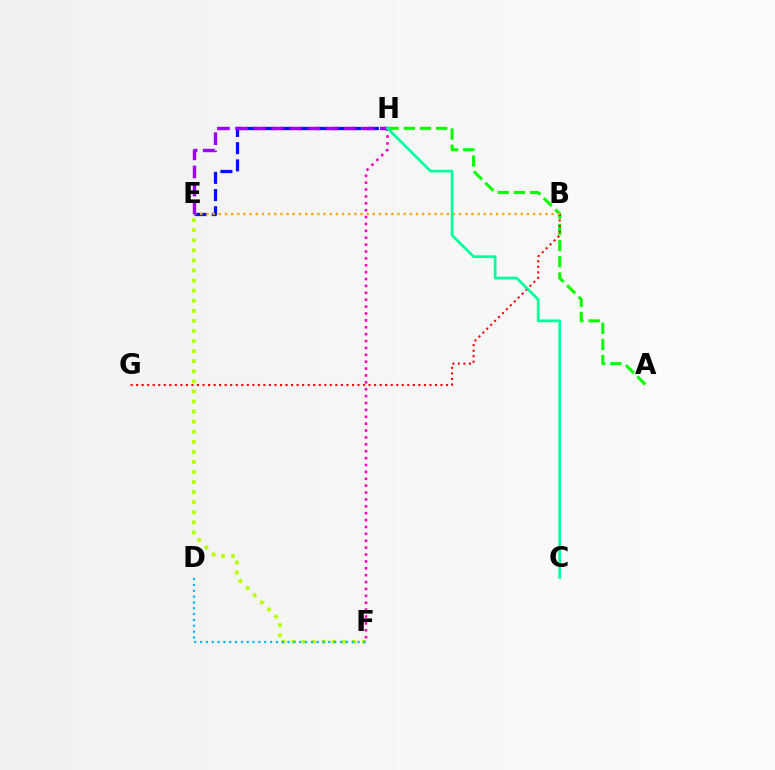{('A', 'H'): [{'color': '#08ff00', 'line_style': 'dashed', 'thickness': 2.2}], ('E', 'H'): [{'color': '#0010ff', 'line_style': 'dashed', 'thickness': 2.34}, {'color': '#9b00ff', 'line_style': 'dashed', 'thickness': 2.46}], ('F', 'H'): [{'color': '#ff00bd', 'line_style': 'dotted', 'thickness': 1.87}], ('B', 'G'): [{'color': '#ff0000', 'line_style': 'dotted', 'thickness': 1.5}], ('E', 'F'): [{'color': '#b3ff00', 'line_style': 'dotted', 'thickness': 2.74}], ('B', 'E'): [{'color': '#ffa500', 'line_style': 'dotted', 'thickness': 1.67}], ('D', 'F'): [{'color': '#00b5ff', 'line_style': 'dotted', 'thickness': 1.58}], ('C', 'H'): [{'color': '#00ff9d', 'line_style': 'solid', 'thickness': 1.96}]}